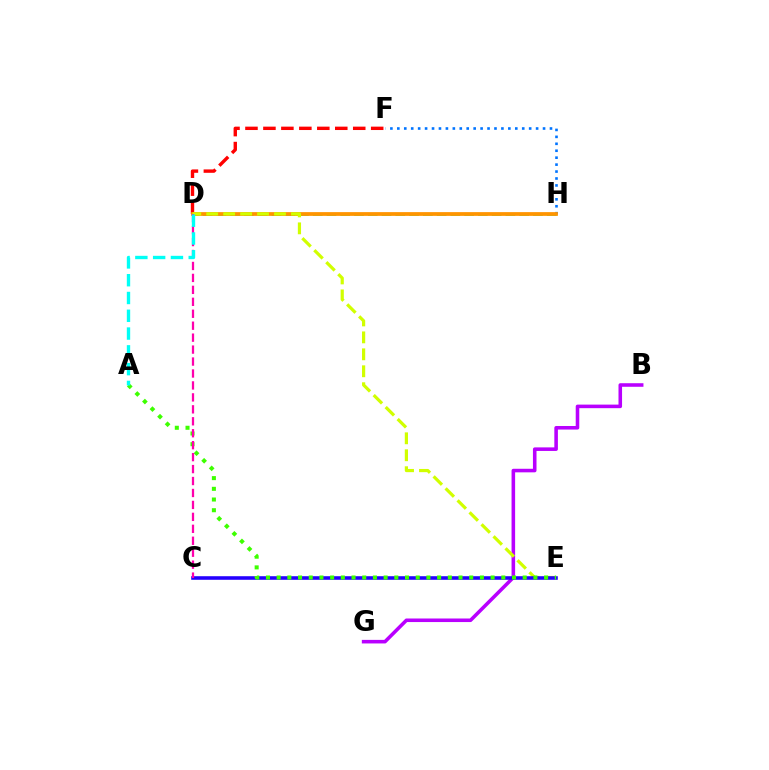{('F', 'H'): [{'color': '#0074ff', 'line_style': 'dotted', 'thickness': 1.89}], ('B', 'G'): [{'color': '#b900ff', 'line_style': 'solid', 'thickness': 2.57}], ('D', 'H'): [{'color': '#00ff5c', 'line_style': 'dashed', 'thickness': 1.87}, {'color': '#ff9400', 'line_style': 'solid', 'thickness': 2.7}], ('D', 'F'): [{'color': '#ff0000', 'line_style': 'dashed', 'thickness': 2.44}], ('D', 'E'): [{'color': '#d1ff00', 'line_style': 'dashed', 'thickness': 2.3}], ('C', 'E'): [{'color': '#2500ff', 'line_style': 'solid', 'thickness': 2.58}], ('A', 'E'): [{'color': '#3dff00', 'line_style': 'dotted', 'thickness': 2.91}], ('C', 'D'): [{'color': '#ff00ac', 'line_style': 'dashed', 'thickness': 1.62}], ('A', 'D'): [{'color': '#00fff6', 'line_style': 'dashed', 'thickness': 2.42}]}